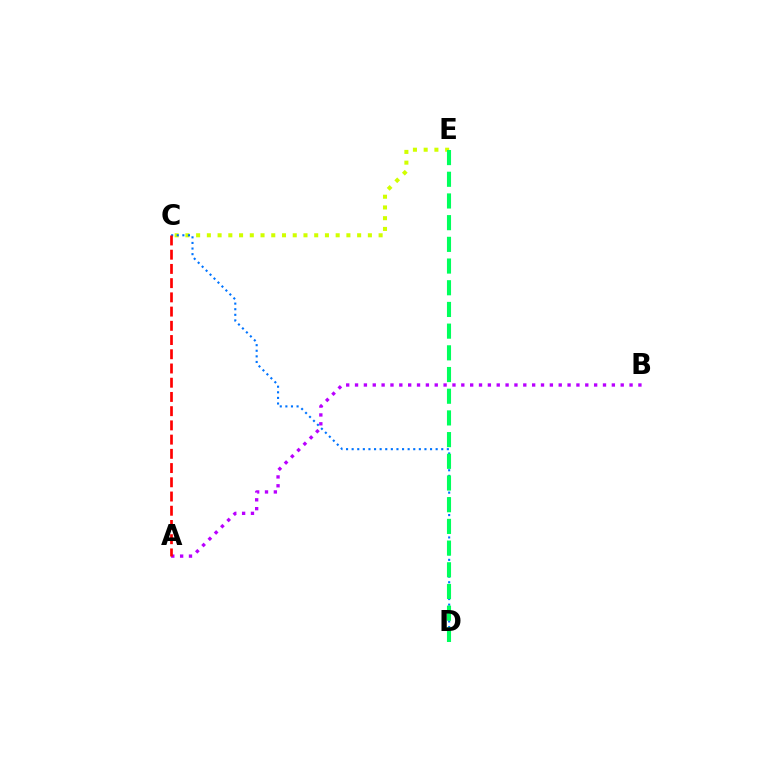{('C', 'E'): [{'color': '#d1ff00', 'line_style': 'dotted', 'thickness': 2.92}], ('C', 'D'): [{'color': '#0074ff', 'line_style': 'dotted', 'thickness': 1.52}], ('A', 'B'): [{'color': '#b900ff', 'line_style': 'dotted', 'thickness': 2.41}], ('D', 'E'): [{'color': '#00ff5c', 'line_style': 'dashed', 'thickness': 2.95}], ('A', 'C'): [{'color': '#ff0000', 'line_style': 'dashed', 'thickness': 1.93}]}